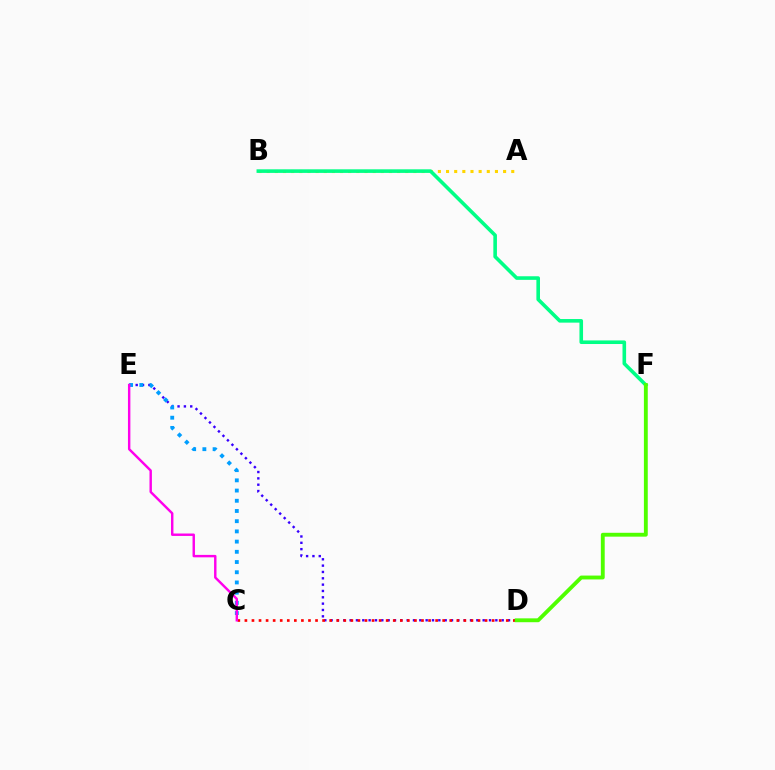{('D', 'E'): [{'color': '#3700ff', 'line_style': 'dotted', 'thickness': 1.72}], ('A', 'B'): [{'color': '#ffd500', 'line_style': 'dotted', 'thickness': 2.21}], ('C', 'E'): [{'color': '#009eff', 'line_style': 'dotted', 'thickness': 2.77}, {'color': '#ff00ed', 'line_style': 'solid', 'thickness': 1.75}], ('C', 'D'): [{'color': '#ff0000', 'line_style': 'dotted', 'thickness': 1.92}], ('B', 'F'): [{'color': '#00ff86', 'line_style': 'solid', 'thickness': 2.59}], ('D', 'F'): [{'color': '#4fff00', 'line_style': 'solid', 'thickness': 2.78}]}